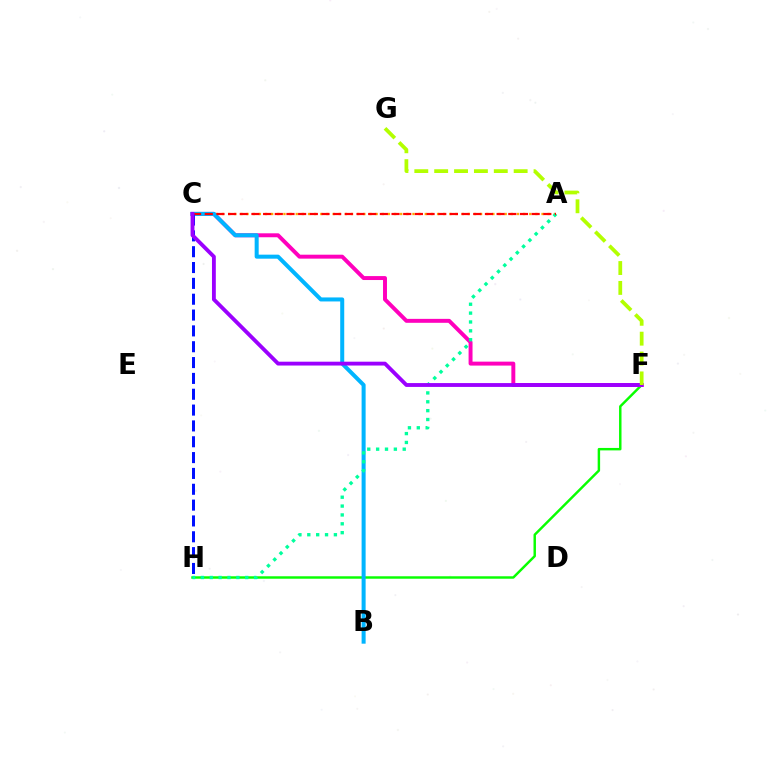{('F', 'H'): [{'color': '#08ff00', 'line_style': 'solid', 'thickness': 1.76}], ('C', 'F'): [{'color': '#ff00bd', 'line_style': 'solid', 'thickness': 2.84}, {'color': '#9b00ff', 'line_style': 'solid', 'thickness': 2.77}], ('A', 'C'): [{'color': '#ffa500', 'line_style': 'dotted', 'thickness': 1.67}, {'color': '#ff0000', 'line_style': 'dashed', 'thickness': 1.59}], ('B', 'C'): [{'color': '#00b5ff', 'line_style': 'solid', 'thickness': 2.89}], ('A', 'H'): [{'color': '#00ff9d', 'line_style': 'dotted', 'thickness': 2.41}], ('C', 'H'): [{'color': '#0010ff', 'line_style': 'dashed', 'thickness': 2.15}], ('F', 'G'): [{'color': '#b3ff00', 'line_style': 'dashed', 'thickness': 2.7}]}